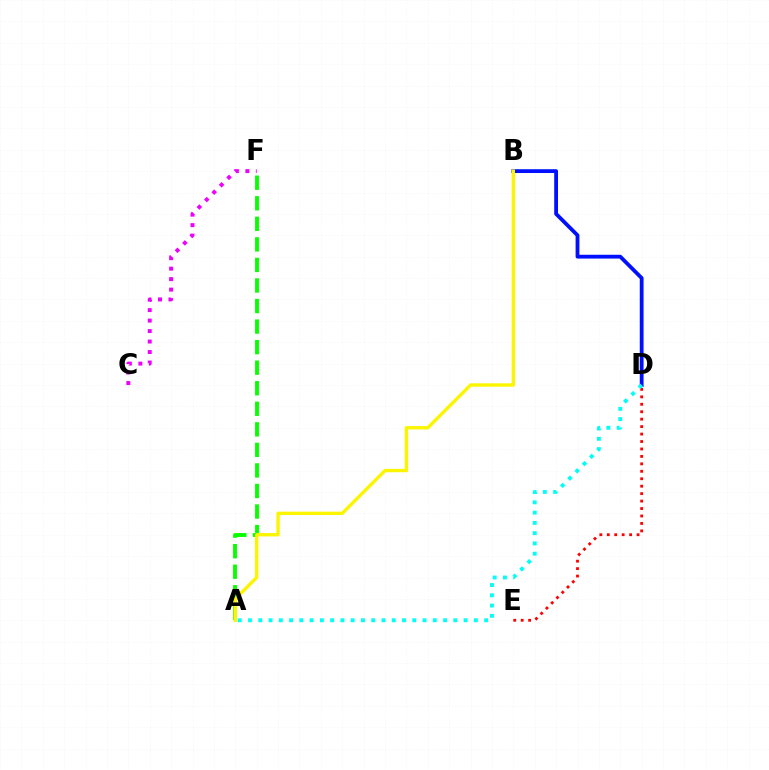{('A', 'F'): [{'color': '#08ff00', 'line_style': 'dashed', 'thickness': 2.79}], ('C', 'F'): [{'color': '#ee00ff', 'line_style': 'dotted', 'thickness': 2.85}], ('B', 'D'): [{'color': '#0010ff', 'line_style': 'solid', 'thickness': 2.74}], ('D', 'E'): [{'color': '#ff0000', 'line_style': 'dotted', 'thickness': 2.02}], ('A', 'B'): [{'color': '#fcf500', 'line_style': 'solid', 'thickness': 2.43}], ('A', 'D'): [{'color': '#00fff6', 'line_style': 'dotted', 'thickness': 2.79}]}